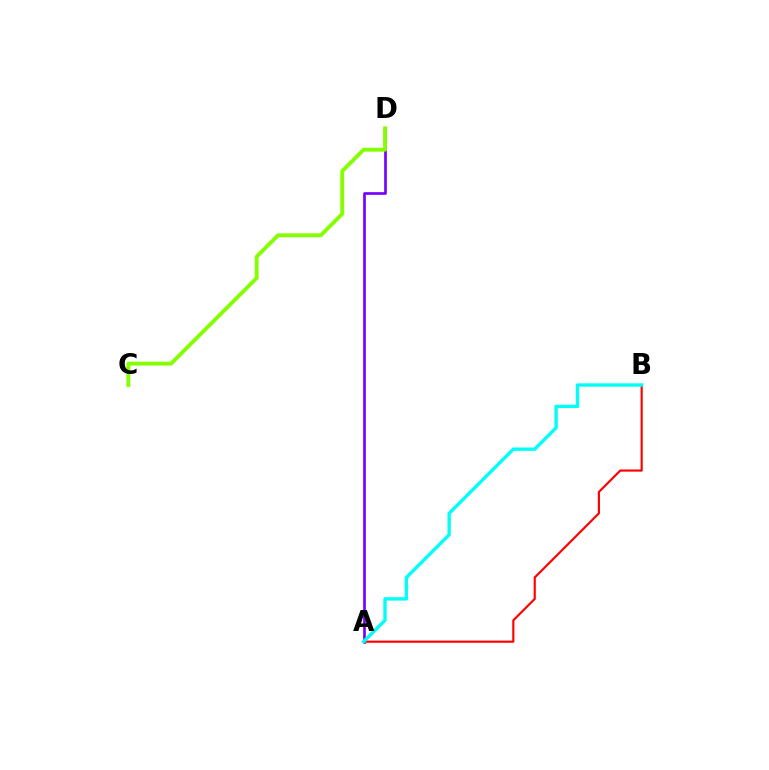{('A', 'D'): [{'color': '#7200ff', 'line_style': 'solid', 'thickness': 1.91}], ('A', 'B'): [{'color': '#ff0000', 'line_style': 'solid', 'thickness': 1.56}, {'color': '#00fff6', 'line_style': 'solid', 'thickness': 2.43}], ('C', 'D'): [{'color': '#84ff00', 'line_style': 'solid', 'thickness': 2.78}]}